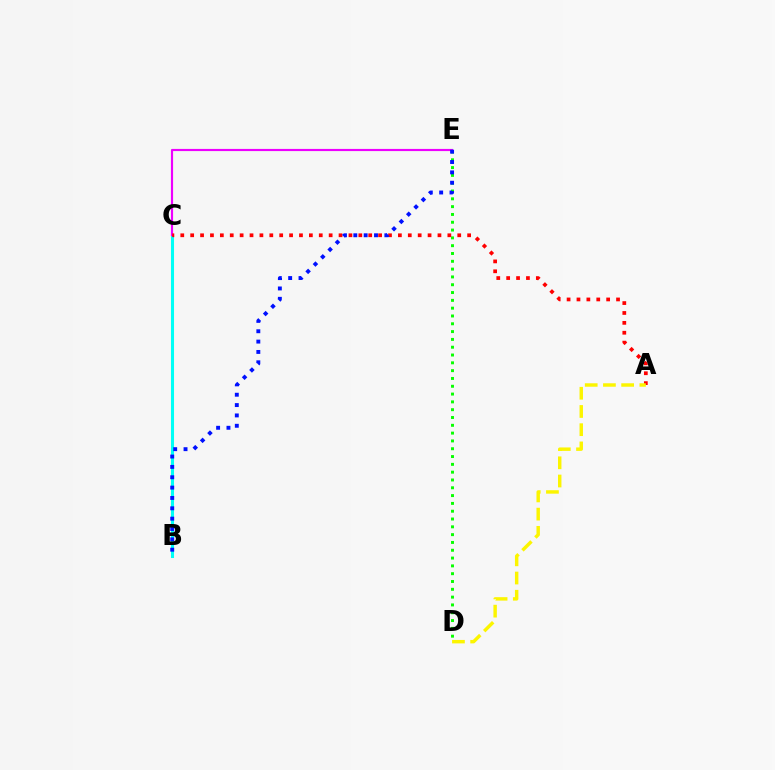{('B', 'C'): [{'color': '#00fff6', 'line_style': 'solid', 'thickness': 2.2}], ('D', 'E'): [{'color': '#08ff00', 'line_style': 'dotted', 'thickness': 2.12}], ('C', 'E'): [{'color': '#ee00ff', 'line_style': 'solid', 'thickness': 1.56}], ('A', 'C'): [{'color': '#ff0000', 'line_style': 'dotted', 'thickness': 2.69}], ('A', 'D'): [{'color': '#fcf500', 'line_style': 'dashed', 'thickness': 2.47}], ('B', 'E'): [{'color': '#0010ff', 'line_style': 'dotted', 'thickness': 2.81}]}